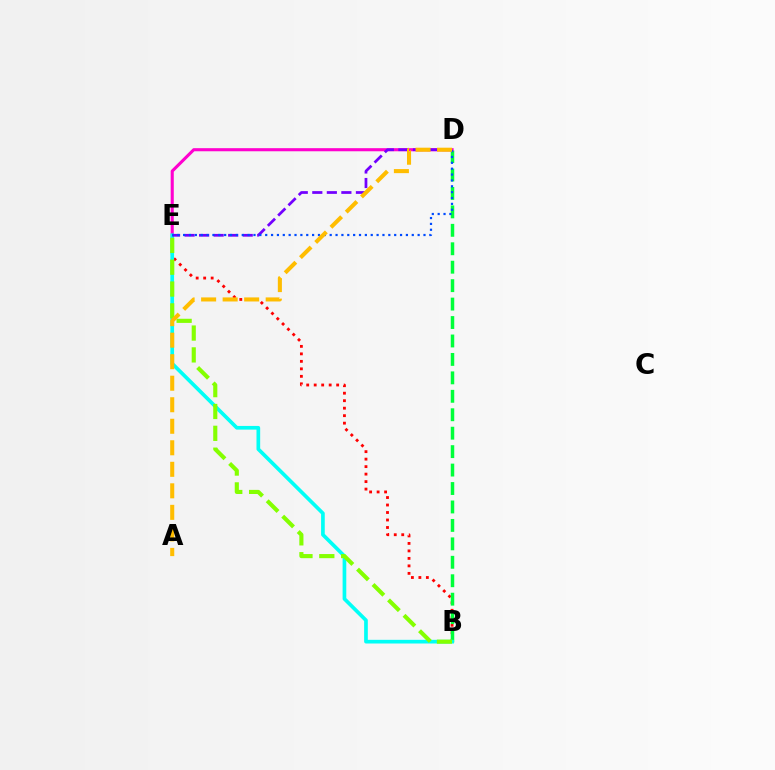{('B', 'E'): [{'color': '#ff0000', 'line_style': 'dotted', 'thickness': 2.04}, {'color': '#00fff6', 'line_style': 'solid', 'thickness': 2.65}, {'color': '#84ff00', 'line_style': 'dashed', 'thickness': 2.97}], ('B', 'D'): [{'color': '#00ff39', 'line_style': 'dashed', 'thickness': 2.51}], ('D', 'E'): [{'color': '#ff00cf', 'line_style': 'solid', 'thickness': 2.23}, {'color': '#7200ff', 'line_style': 'dashed', 'thickness': 1.97}, {'color': '#004bff', 'line_style': 'dotted', 'thickness': 1.59}], ('A', 'D'): [{'color': '#ffbd00', 'line_style': 'dashed', 'thickness': 2.92}]}